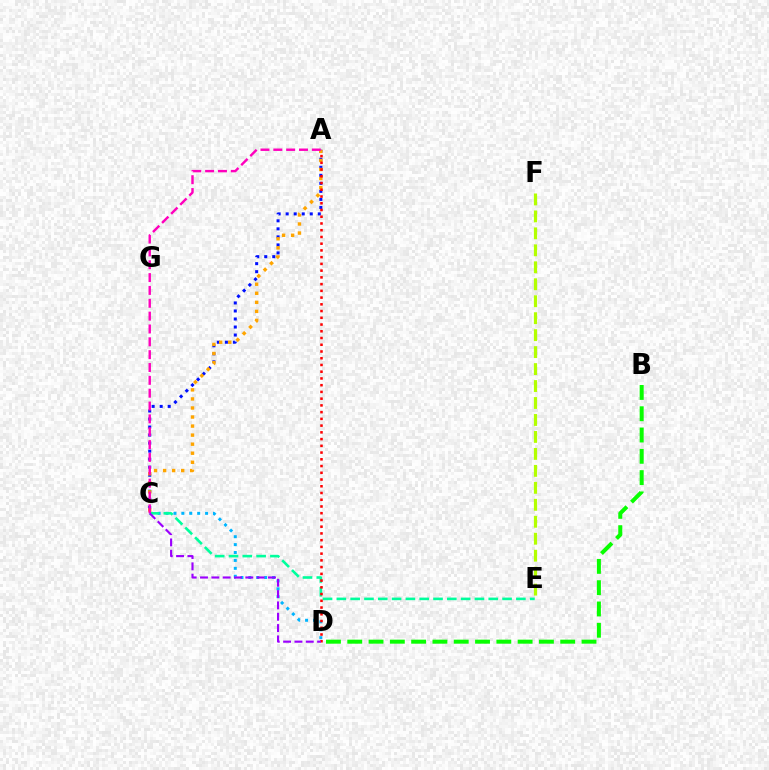{('C', 'D'): [{'color': '#00b5ff', 'line_style': 'dotted', 'thickness': 2.15}, {'color': '#9b00ff', 'line_style': 'dashed', 'thickness': 1.54}], ('A', 'C'): [{'color': '#0010ff', 'line_style': 'dotted', 'thickness': 2.18}, {'color': '#ffa500', 'line_style': 'dotted', 'thickness': 2.46}, {'color': '#ff00bd', 'line_style': 'dashed', 'thickness': 1.75}], ('B', 'D'): [{'color': '#08ff00', 'line_style': 'dashed', 'thickness': 2.89}], ('C', 'E'): [{'color': '#00ff9d', 'line_style': 'dashed', 'thickness': 1.88}], ('A', 'D'): [{'color': '#ff0000', 'line_style': 'dotted', 'thickness': 1.83}], ('E', 'F'): [{'color': '#b3ff00', 'line_style': 'dashed', 'thickness': 2.3}]}